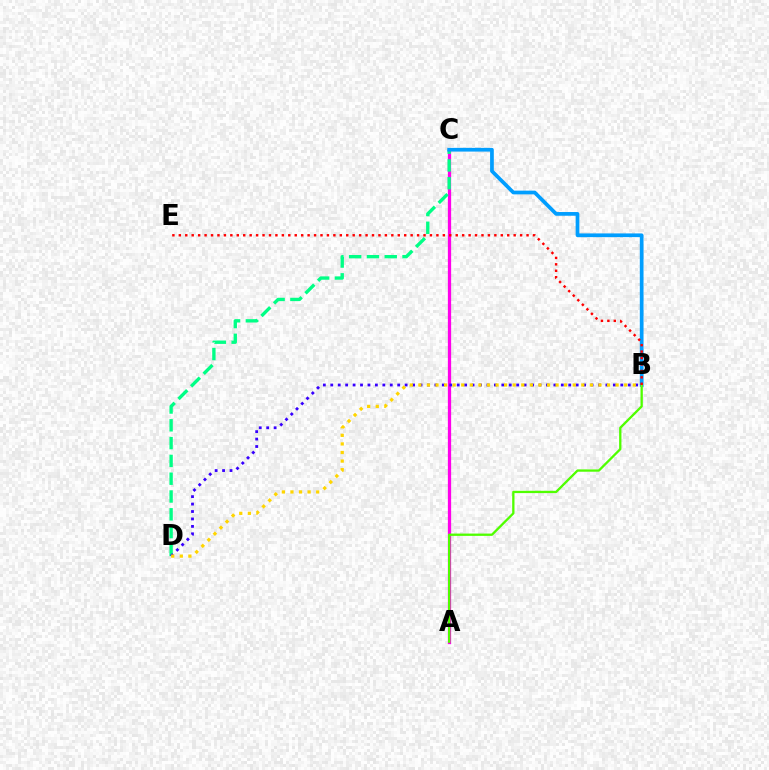{('A', 'C'): [{'color': '#ff00ed', 'line_style': 'solid', 'thickness': 2.35}], ('C', 'D'): [{'color': '#00ff86', 'line_style': 'dashed', 'thickness': 2.42}], ('B', 'C'): [{'color': '#009eff', 'line_style': 'solid', 'thickness': 2.68}], ('A', 'B'): [{'color': '#4fff00', 'line_style': 'solid', 'thickness': 1.66}], ('B', 'D'): [{'color': '#3700ff', 'line_style': 'dotted', 'thickness': 2.02}, {'color': '#ffd500', 'line_style': 'dotted', 'thickness': 2.33}], ('B', 'E'): [{'color': '#ff0000', 'line_style': 'dotted', 'thickness': 1.75}]}